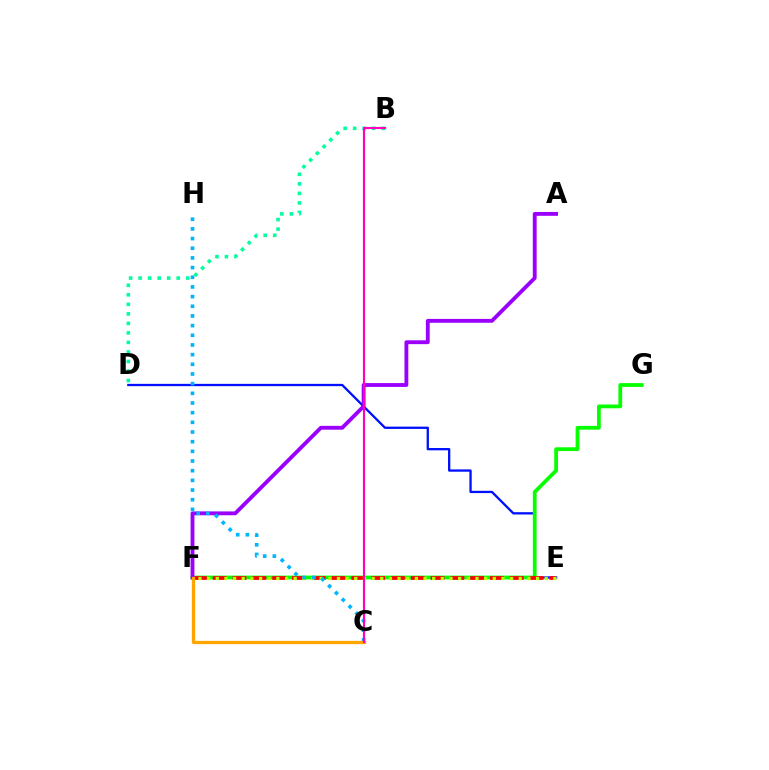{('D', 'E'): [{'color': '#0010ff', 'line_style': 'solid', 'thickness': 1.65}], ('F', 'G'): [{'color': '#08ff00', 'line_style': 'solid', 'thickness': 2.72}], ('E', 'F'): [{'color': '#ff0000', 'line_style': 'dashed', 'thickness': 2.69}, {'color': '#b3ff00', 'line_style': 'dotted', 'thickness': 2.35}], ('A', 'F'): [{'color': '#9b00ff', 'line_style': 'solid', 'thickness': 2.77}], ('C', 'H'): [{'color': '#00b5ff', 'line_style': 'dotted', 'thickness': 2.63}], ('B', 'D'): [{'color': '#00ff9d', 'line_style': 'dotted', 'thickness': 2.59}], ('C', 'F'): [{'color': '#ffa500', 'line_style': 'solid', 'thickness': 2.36}], ('B', 'C'): [{'color': '#ff00bd', 'line_style': 'solid', 'thickness': 1.55}]}